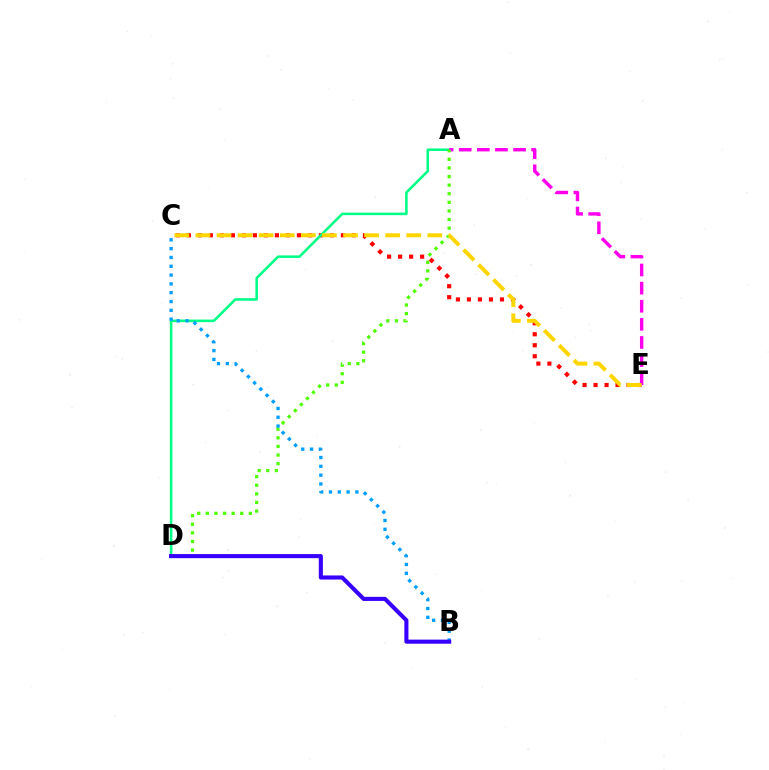{('C', 'E'): [{'color': '#ff0000', 'line_style': 'dotted', 'thickness': 2.99}, {'color': '#ffd500', 'line_style': 'dashed', 'thickness': 2.86}], ('A', 'D'): [{'color': '#00ff86', 'line_style': 'solid', 'thickness': 1.84}, {'color': '#4fff00', 'line_style': 'dotted', 'thickness': 2.34}], ('A', 'E'): [{'color': '#ff00ed', 'line_style': 'dashed', 'thickness': 2.46}], ('B', 'C'): [{'color': '#009eff', 'line_style': 'dotted', 'thickness': 2.39}], ('B', 'D'): [{'color': '#3700ff', 'line_style': 'solid', 'thickness': 2.95}]}